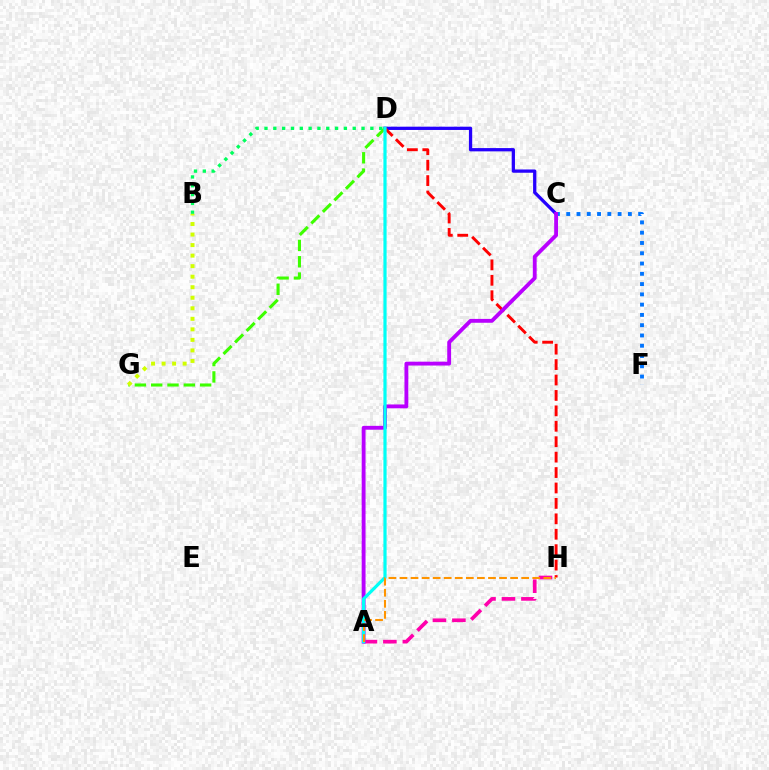{('A', 'H'): [{'color': '#ff00ac', 'line_style': 'dashed', 'thickness': 2.65}, {'color': '#ff9400', 'line_style': 'dashed', 'thickness': 1.5}], ('C', 'D'): [{'color': '#2500ff', 'line_style': 'solid', 'thickness': 2.36}], ('D', 'H'): [{'color': '#ff0000', 'line_style': 'dashed', 'thickness': 2.1}], ('C', 'F'): [{'color': '#0074ff', 'line_style': 'dotted', 'thickness': 2.79}], ('D', 'G'): [{'color': '#3dff00', 'line_style': 'dashed', 'thickness': 2.22}], ('A', 'C'): [{'color': '#b900ff', 'line_style': 'solid', 'thickness': 2.78}], ('A', 'D'): [{'color': '#00fff6', 'line_style': 'solid', 'thickness': 2.3}], ('B', 'D'): [{'color': '#00ff5c', 'line_style': 'dotted', 'thickness': 2.4}], ('B', 'G'): [{'color': '#d1ff00', 'line_style': 'dotted', 'thickness': 2.86}]}